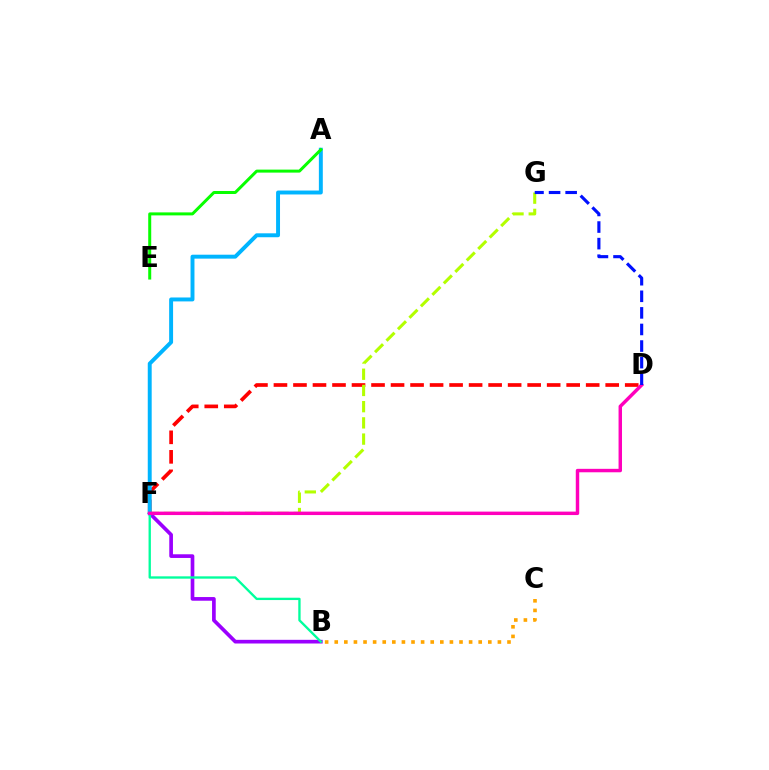{('B', 'F'): [{'color': '#9b00ff', 'line_style': 'solid', 'thickness': 2.65}, {'color': '#00ff9d', 'line_style': 'solid', 'thickness': 1.68}], ('D', 'F'): [{'color': '#ff0000', 'line_style': 'dashed', 'thickness': 2.65}, {'color': '#ff00bd', 'line_style': 'solid', 'thickness': 2.48}], ('F', 'G'): [{'color': '#b3ff00', 'line_style': 'dashed', 'thickness': 2.2}], ('A', 'F'): [{'color': '#00b5ff', 'line_style': 'solid', 'thickness': 2.83}], ('A', 'E'): [{'color': '#08ff00', 'line_style': 'solid', 'thickness': 2.16}], ('D', 'G'): [{'color': '#0010ff', 'line_style': 'dashed', 'thickness': 2.25}], ('B', 'C'): [{'color': '#ffa500', 'line_style': 'dotted', 'thickness': 2.61}]}